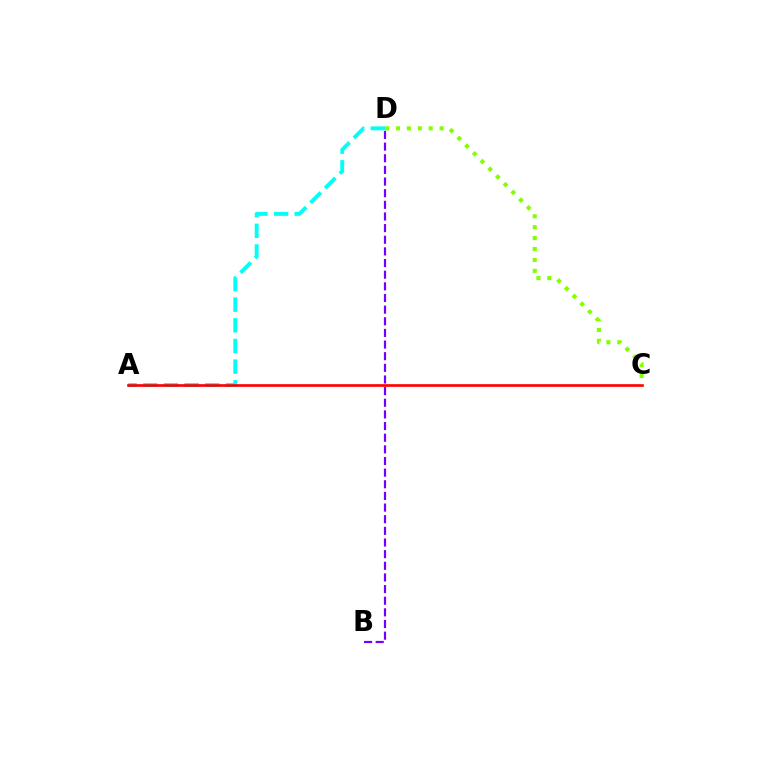{('A', 'D'): [{'color': '#00fff6', 'line_style': 'dashed', 'thickness': 2.81}], ('A', 'C'): [{'color': '#ff0000', 'line_style': 'solid', 'thickness': 1.92}], ('C', 'D'): [{'color': '#84ff00', 'line_style': 'dotted', 'thickness': 2.96}], ('B', 'D'): [{'color': '#7200ff', 'line_style': 'dashed', 'thickness': 1.58}]}